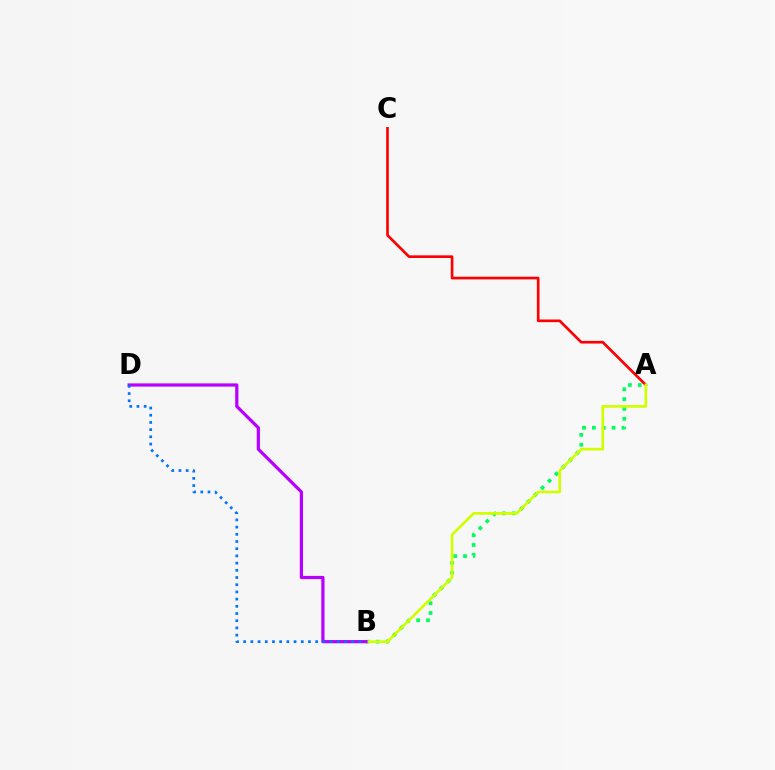{('A', 'B'): [{'color': '#00ff5c', 'line_style': 'dotted', 'thickness': 2.68}, {'color': '#d1ff00', 'line_style': 'solid', 'thickness': 1.94}], ('A', 'C'): [{'color': '#ff0000', 'line_style': 'solid', 'thickness': 1.92}], ('B', 'D'): [{'color': '#b900ff', 'line_style': 'solid', 'thickness': 2.32}, {'color': '#0074ff', 'line_style': 'dotted', 'thickness': 1.96}]}